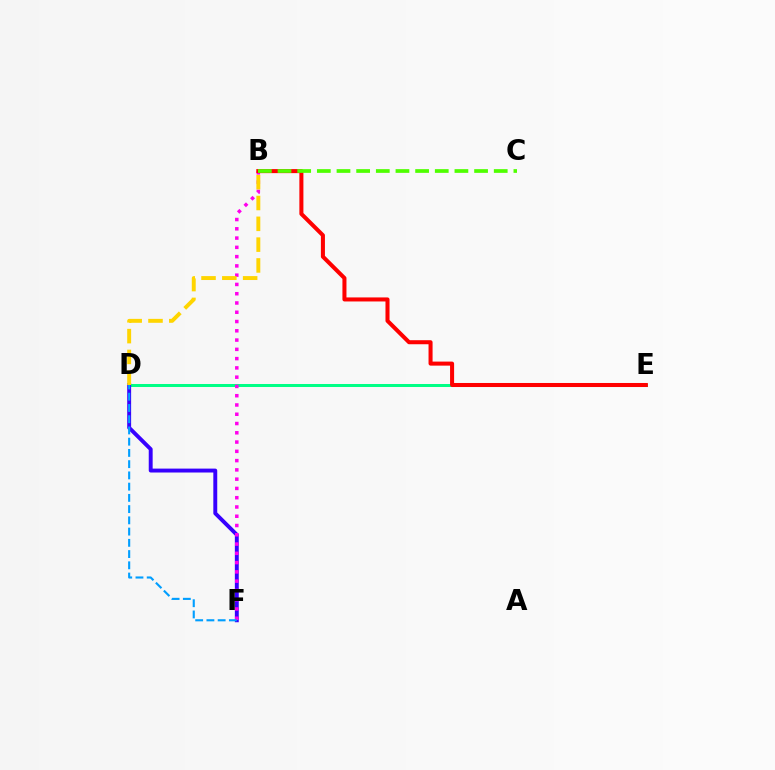{('D', 'E'): [{'color': '#00ff86', 'line_style': 'solid', 'thickness': 2.17}], ('D', 'F'): [{'color': '#3700ff', 'line_style': 'solid', 'thickness': 2.82}, {'color': '#009eff', 'line_style': 'dashed', 'thickness': 1.53}], ('B', 'F'): [{'color': '#ff00ed', 'line_style': 'dotted', 'thickness': 2.52}], ('B', 'E'): [{'color': '#ff0000', 'line_style': 'solid', 'thickness': 2.91}], ('B', 'C'): [{'color': '#4fff00', 'line_style': 'dashed', 'thickness': 2.67}], ('B', 'D'): [{'color': '#ffd500', 'line_style': 'dashed', 'thickness': 2.83}]}